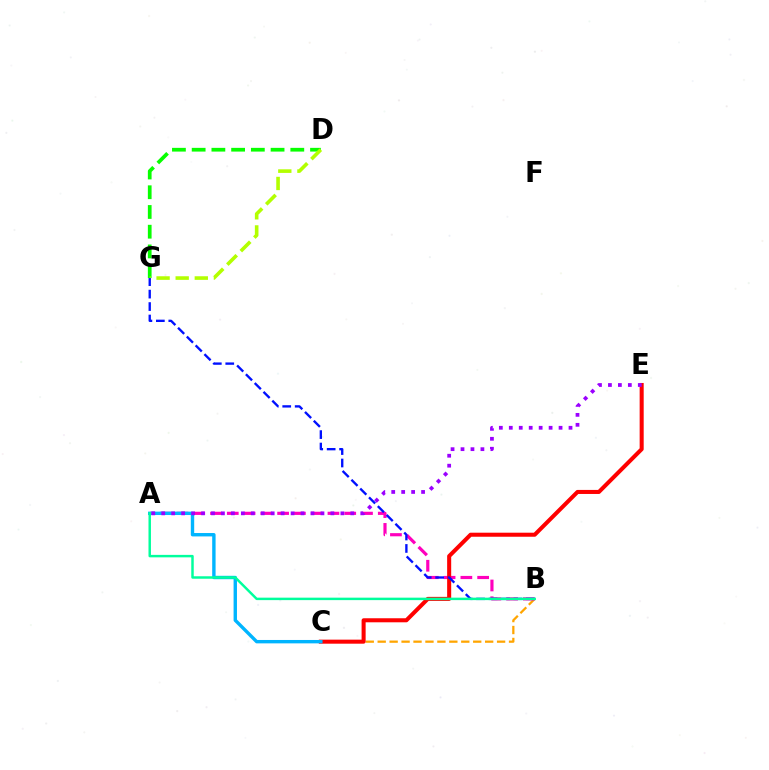{('B', 'C'): [{'color': '#ffa500', 'line_style': 'dashed', 'thickness': 1.62}], ('D', 'G'): [{'color': '#08ff00', 'line_style': 'dashed', 'thickness': 2.68}, {'color': '#b3ff00', 'line_style': 'dashed', 'thickness': 2.6}], ('A', 'B'): [{'color': '#ff00bd', 'line_style': 'dashed', 'thickness': 2.28}, {'color': '#00ff9d', 'line_style': 'solid', 'thickness': 1.77}], ('C', 'E'): [{'color': '#ff0000', 'line_style': 'solid', 'thickness': 2.91}], ('A', 'C'): [{'color': '#00b5ff', 'line_style': 'solid', 'thickness': 2.44}], ('B', 'G'): [{'color': '#0010ff', 'line_style': 'dashed', 'thickness': 1.69}], ('A', 'E'): [{'color': '#9b00ff', 'line_style': 'dotted', 'thickness': 2.7}]}